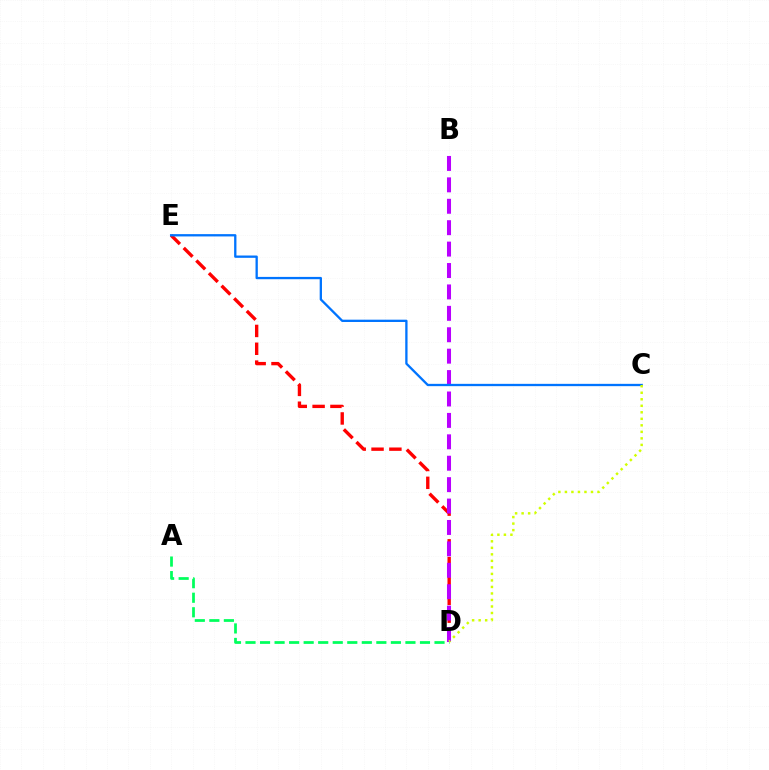{('D', 'E'): [{'color': '#ff0000', 'line_style': 'dashed', 'thickness': 2.42}], ('B', 'D'): [{'color': '#b900ff', 'line_style': 'dashed', 'thickness': 2.91}], ('A', 'D'): [{'color': '#00ff5c', 'line_style': 'dashed', 'thickness': 1.98}], ('C', 'E'): [{'color': '#0074ff', 'line_style': 'solid', 'thickness': 1.66}], ('C', 'D'): [{'color': '#d1ff00', 'line_style': 'dotted', 'thickness': 1.77}]}